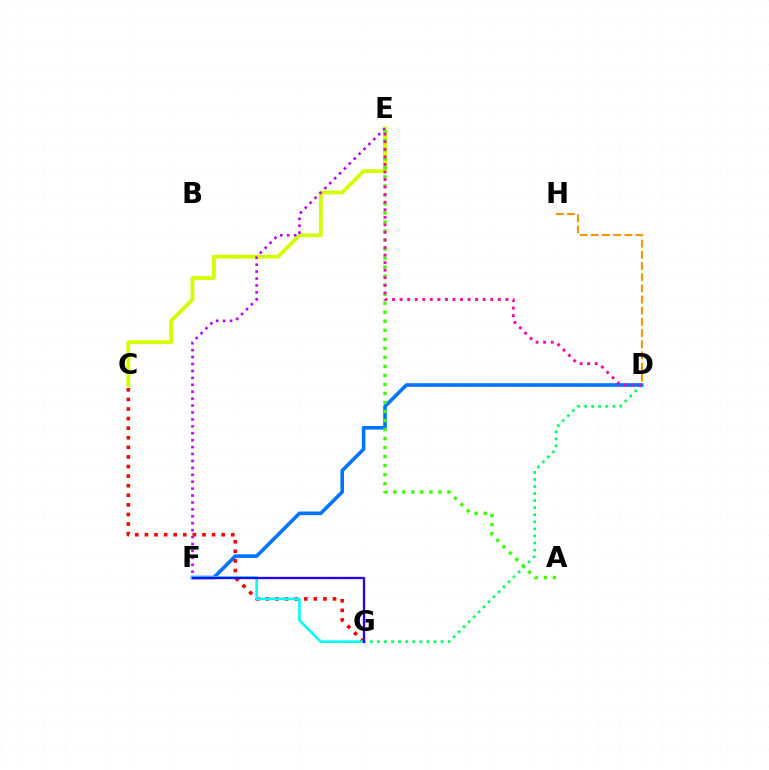{('D', 'G'): [{'color': '#00ff5c', 'line_style': 'dotted', 'thickness': 1.92}], ('D', 'F'): [{'color': '#0074ff', 'line_style': 'solid', 'thickness': 2.59}], ('C', 'E'): [{'color': '#d1ff00', 'line_style': 'solid', 'thickness': 2.74}], ('E', 'F'): [{'color': '#b900ff', 'line_style': 'dotted', 'thickness': 1.88}], ('A', 'E'): [{'color': '#3dff00', 'line_style': 'dotted', 'thickness': 2.45}], ('D', 'H'): [{'color': '#ff9400', 'line_style': 'dashed', 'thickness': 1.52}], ('D', 'E'): [{'color': '#ff00ac', 'line_style': 'dotted', 'thickness': 2.05}], ('C', 'G'): [{'color': '#ff0000', 'line_style': 'dotted', 'thickness': 2.61}], ('F', 'G'): [{'color': '#00fff6', 'line_style': 'solid', 'thickness': 1.9}, {'color': '#2500ff', 'line_style': 'solid', 'thickness': 1.67}]}